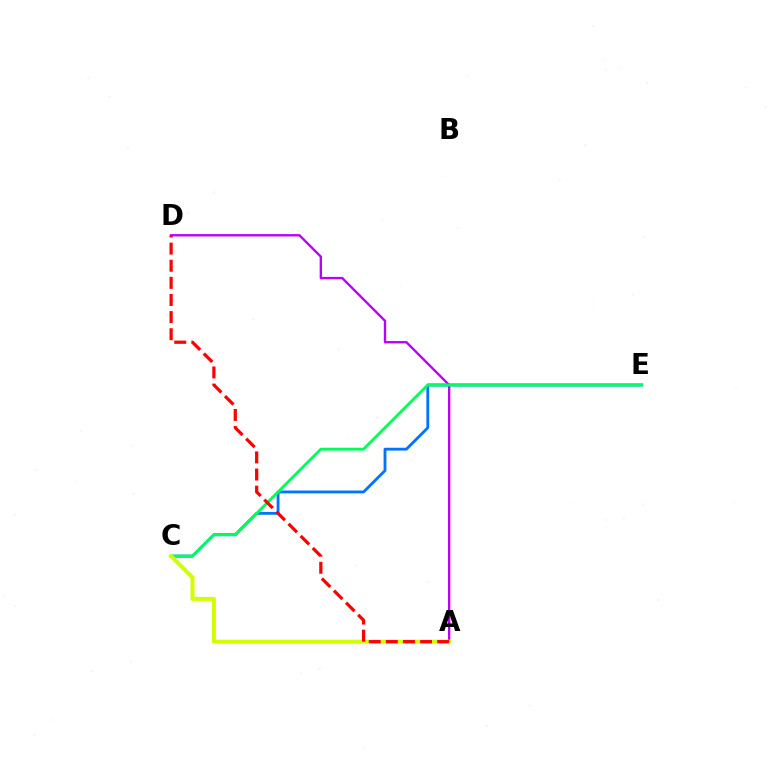{('A', 'D'): [{'color': '#b900ff', 'line_style': 'solid', 'thickness': 1.69}, {'color': '#ff0000', 'line_style': 'dashed', 'thickness': 2.33}], ('C', 'E'): [{'color': '#0074ff', 'line_style': 'solid', 'thickness': 2.04}, {'color': '#00ff5c', 'line_style': 'solid', 'thickness': 2.08}], ('A', 'C'): [{'color': '#d1ff00', 'line_style': 'solid', 'thickness': 2.88}]}